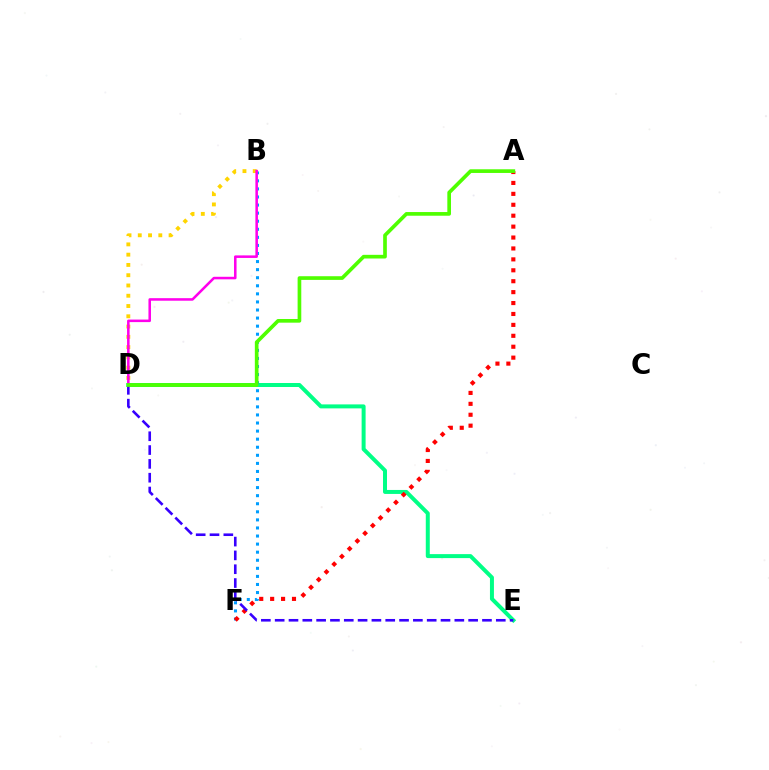{('B', 'D'): [{'color': '#ffd500', 'line_style': 'dotted', 'thickness': 2.79}, {'color': '#ff00ed', 'line_style': 'solid', 'thickness': 1.83}], ('D', 'E'): [{'color': '#00ff86', 'line_style': 'solid', 'thickness': 2.87}, {'color': '#3700ff', 'line_style': 'dashed', 'thickness': 1.88}], ('B', 'F'): [{'color': '#009eff', 'line_style': 'dotted', 'thickness': 2.19}], ('A', 'F'): [{'color': '#ff0000', 'line_style': 'dotted', 'thickness': 2.97}], ('A', 'D'): [{'color': '#4fff00', 'line_style': 'solid', 'thickness': 2.64}]}